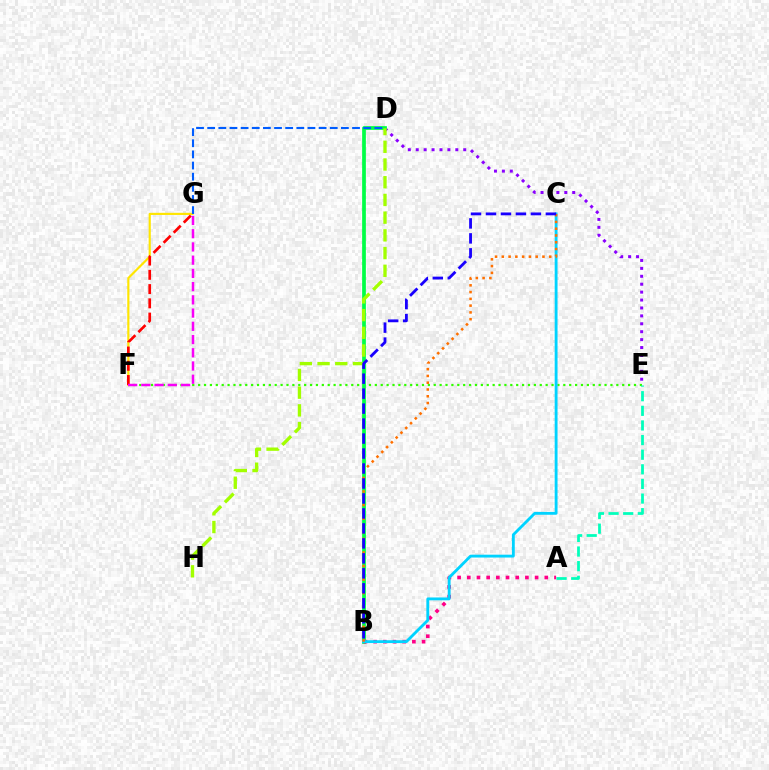{('D', 'E'): [{'color': '#8a00ff', 'line_style': 'dotted', 'thickness': 2.15}], ('E', 'F'): [{'color': '#31ff00', 'line_style': 'dotted', 'thickness': 1.6}], ('B', 'D'): [{'color': '#00ff45', 'line_style': 'solid', 'thickness': 2.68}], ('F', 'G'): [{'color': '#ffe600', 'line_style': 'solid', 'thickness': 1.55}, {'color': '#ff0000', 'line_style': 'dashed', 'thickness': 1.94}, {'color': '#fa00f9', 'line_style': 'dashed', 'thickness': 1.8}], ('D', 'G'): [{'color': '#005dff', 'line_style': 'dashed', 'thickness': 1.51}], ('A', 'B'): [{'color': '#ff0088', 'line_style': 'dotted', 'thickness': 2.63}], ('D', 'H'): [{'color': '#a2ff00', 'line_style': 'dashed', 'thickness': 2.41}], ('A', 'E'): [{'color': '#00ffbb', 'line_style': 'dashed', 'thickness': 1.99}], ('B', 'C'): [{'color': '#00d3ff', 'line_style': 'solid', 'thickness': 2.05}, {'color': '#ff7000', 'line_style': 'dotted', 'thickness': 1.84}, {'color': '#1900ff', 'line_style': 'dashed', 'thickness': 2.03}]}